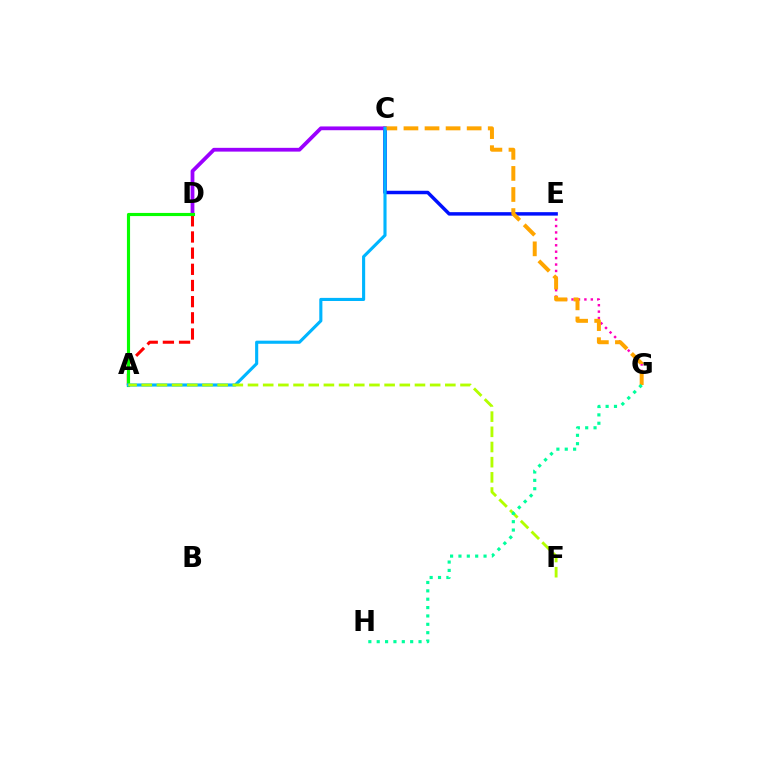{('E', 'G'): [{'color': '#ff00bd', 'line_style': 'dotted', 'thickness': 1.74}], ('C', 'E'): [{'color': '#0010ff', 'line_style': 'solid', 'thickness': 2.49}], ('C', 'D'): [{'color': '#9b00ff', 'line_style': 'solid', 'thickness': 2.72}], ('A', 'D'): [{'color': '#ff0000', 'line_style': 'dashed', 'thickness': 2.2}, {'color': '#08ff00', 'line_style': 'solid', 'thickness': 2.26}], ('C', 'G'): [{'color': '#ffa500', 'line_style': 'dashed', 'thickness': 2.86}], ('A', 'C'): [{'color': '#00b5ff', 'line_style': 'solid', 'thickness': 2.24}], ('A', 'F'): [{'color': '#b3ff00', 'line_style': 'dashed', 'thickness': 2.06}], ('G', 'H'): [{'color': '#00ff9d', 'line_style': 'dotted', 'thickness': 2.27}]}